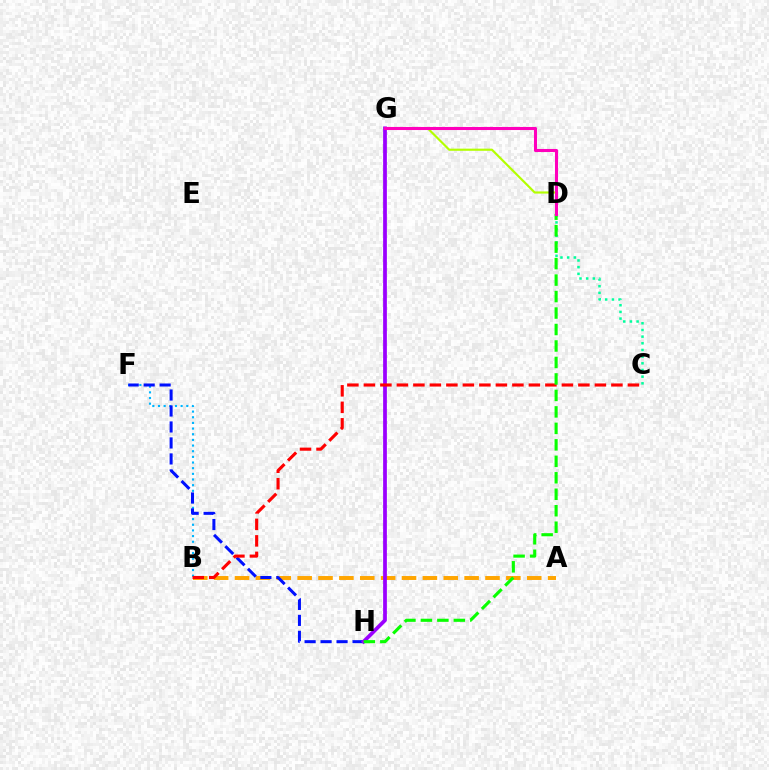{('D', 'G'): [{'color': '#b3ff00', 'line_style': 'solid', 'thickness': 1.55}, {'color': '#ff00bd', 'line_style': 'solid', 'thickness': 2.21}], ('B', 'F'): [{'color': '#00b5ff', 'line_style': 'dotted', 'thickness': 1.54}], ('A', 'B'): [{'color': '#ffa500', 'line_style': 'dashed', 'thickness': 2.84}], ('F', 'H'): [{'color': '#0010ff', 'line_style': 'dashed', 'thickness': 2.17}], ('G', 'H'): [{'color': '#9b00ff', 'line_style': 'solid', 'thickness': 2.7}], ('B', 'C'): [{'color': '#ff0000', 'line_style': 'dashed', 'thickness': 2.24}], ('C', 'D'): [{'color': '#00ff9d', 'line_style': 'dotted', 'thickness': 1.81}], ('D', 'H'): [{'color': '#08ff00', 'line_style': 'dashed', 'thickness': 2.24}]}